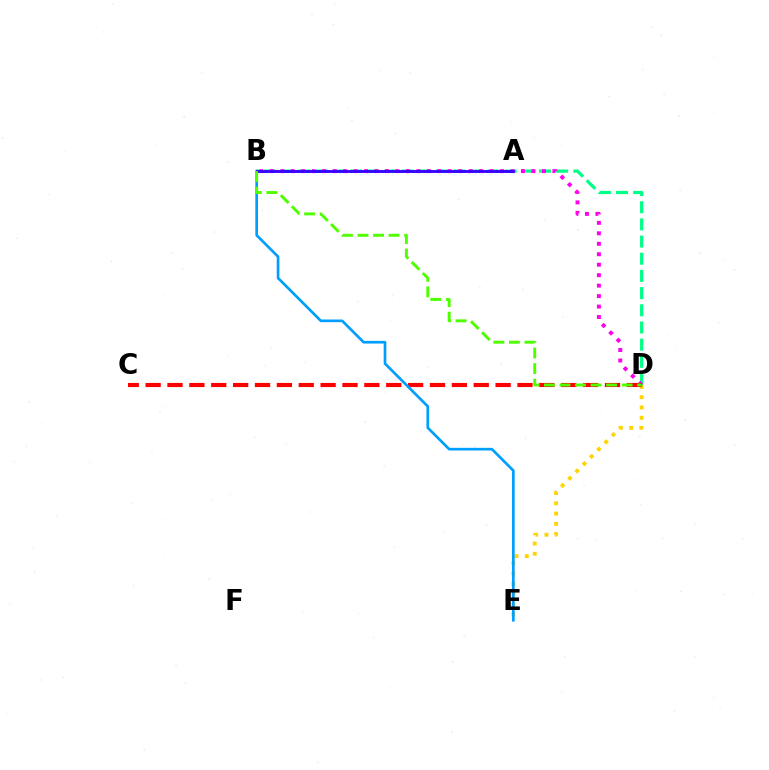{('B', 'D'): [{'color': '#00ff86', 'line_style': 'dashed', 'thickness': 2.33}, {'color': '#ff00ed', 'line_style': 'dotted', 'thickness': 2.84}, {'color': '#4fff00', 'line_style': 'dashed', 'thickness': 2.11}], ('D', 'E'): [{'color': '#ffd500', 'line_style': 'dotted', 'thickness': 2.79}], ('C', 'D'): [{'color': '#ff0000', 'line_style': 'dashed', 'thickness': 2.97}], ('B', 'E'): [{'color': '#009eff', 'line_style': 'solid', 'thickness': 1.93}], ('A', 'B'): [{'color': '#3700ff', 'line_style': 'solid', 'thickness': 2.06}]}